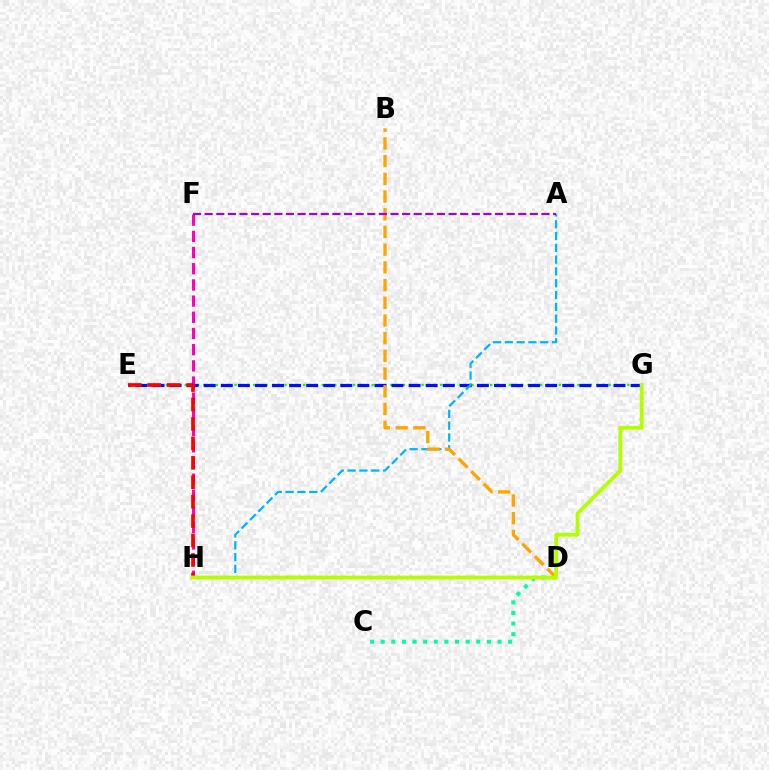{('F', 'H'): [{'color': '#ff00bd', 'line_style': 'dashed', 'thickness': 2.2}], ('C', 'D'): [{'color': '#00ff9d', 'line_style': 'dotted', 'thickness': 2.89}], ('E', 'G'): [{'color': '#08ff00', 'line_style': 'dotted', 'thickness': 1.69}, {'color': '#0010ff', 'line_style': 'dashed', 'thickness': 2.32}], ('A', 'H'): [{'color': '#00b5ff', 'line_style': 'dashed', 'thickness': 1.6}], ('E', 'H'): [{'color': '#ff0000', 'line_style': 'dashed', 'thickness': 2.64}], ('B', 'D'): [{'color': '#ffa500', 'line_style': 'dashed', 'thickness': 2.41}], ('G', 'H'): [{'color': '#b3ff00', 'line_style': 'solid', 'thickness': 2.74}], ('A', 'F'): [{'color': '#9b00ff', 'line_style': 'dashed', 'thickness': 1.58}]}